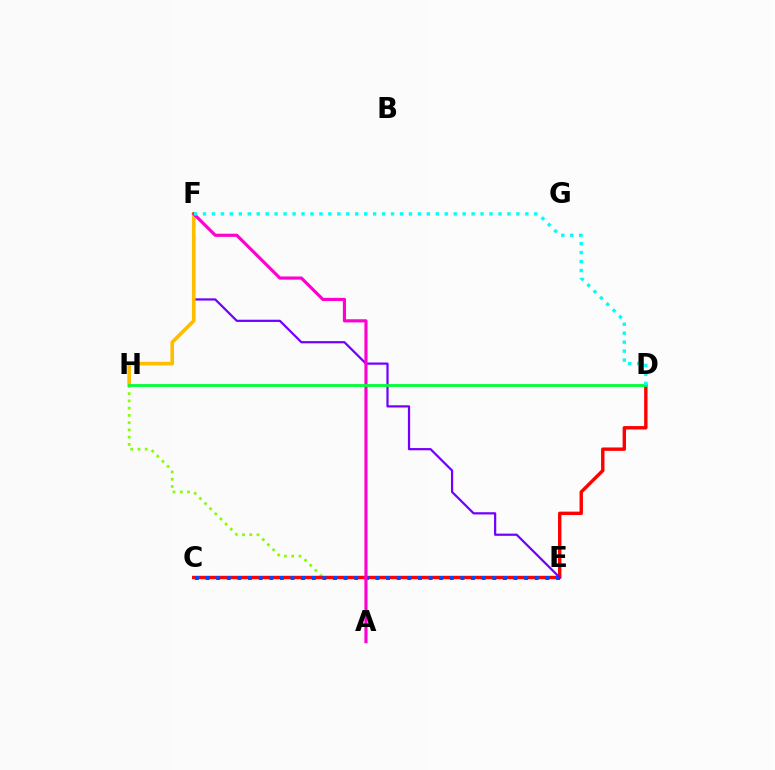{('E', 'H'): [{'color': '#84ff00', 'line_style': 'dotted', 'thickness': 1.97}], ('C', 'D'): [{'color': '#ff0000', 'line_style': 'solid', 'thickness': 2.44}], ('C', 'E'): [{'color': '#004bff', 'line_style': 'dotted', 'thickness': 2.89}], ('E', 'F'): [{'color': '#7200ff', 'line_style': 'solid', 'thickness': 1.6}], ('F', 'H'): [{'color': '#ffbd00', 'line_style': 'solid', 'thickness': 2.63}], ('A', 'F'): [{'color': '#ff00cf', 'line_style': 'solid', 'thickness': 2.27}], ('D', 'H'): [{'color': '#00ff39', 'line_style': 'solid', 'thickness': 2.03}], ('D', 'F'): [{'color': '#00fff6', 'line_style': 'dotted', 'thickness': 2.43}]}